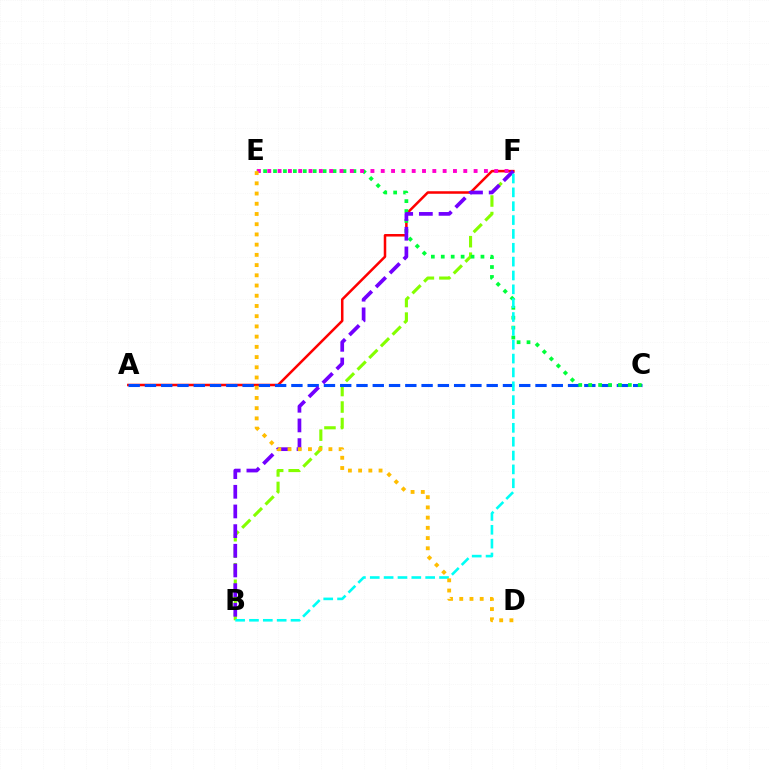{('B', 'F'): [{'color': '#84ff00', 'line_style': 'dashed', 'thickness': 2.24}, {'color': '#7200ff', 'line_style': 'dashed', 'thickness': 2.67}, {'color': '#00fff6', 'line_style': 'dashed', 'thickness': 1.88}], ('A', 'F'): [{'color': '#ff0000', 'line_style': 'solid', 'thickness': 1.82}], ('A', 'C'): [{'color': '#004bff', 'line_style': 'dashed', 'thickness': 2.21}], ('C', 'E'): [{'color': '#00ff39', 'line_style': 'dotted', 'thickness': 2.7}], ('E', 'F'): [{'color': '#ff00cf', 'line_style': 'dotted', 'thickness': 2.8}], ('D', 'E'): [{'color': '#ffbd00', 'line_style': 'dotted', 'thickness': 2.78}]}